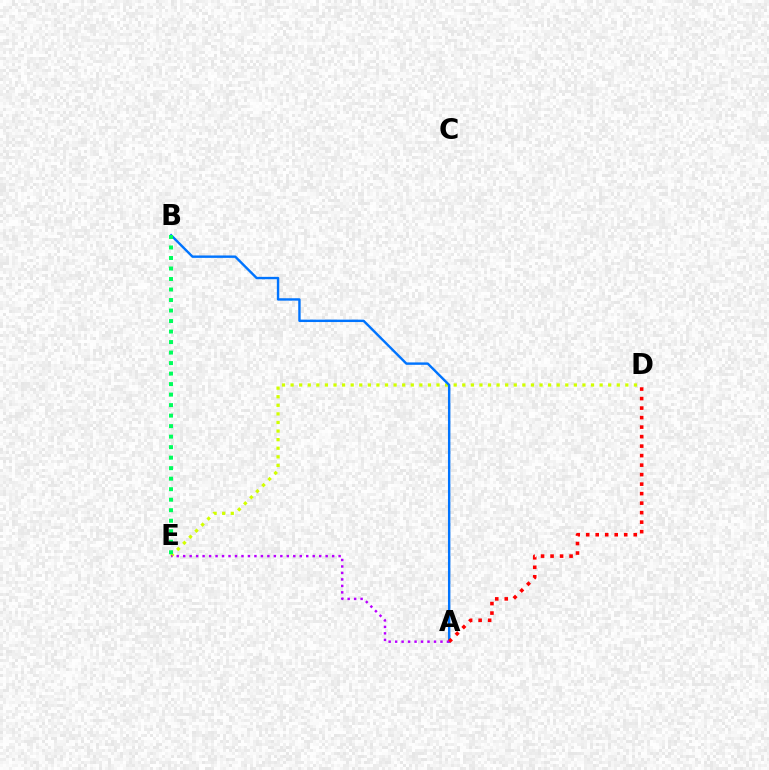{('D', 'E'): [{'color': '#d1ff00', 'line_style': 'dotted', 'thickness': 2.33}], ('A', 'B'): [{'color': '#0074ff', 'line_style': 'solid', 'thickness': 1.74}], ('A', 'D'): [{'color': '#ff0000', 'line_style': 'dotted', 'thickness': 2.58}], ('B', 'E'): [{'color': '#00ff5c', 'line_style': 'dotted', 'thickness': 2.86}], ('A', 'E'): [{'color': '#b900ff', 'line_style': 'dotted', 'thickness': 1.76}]}